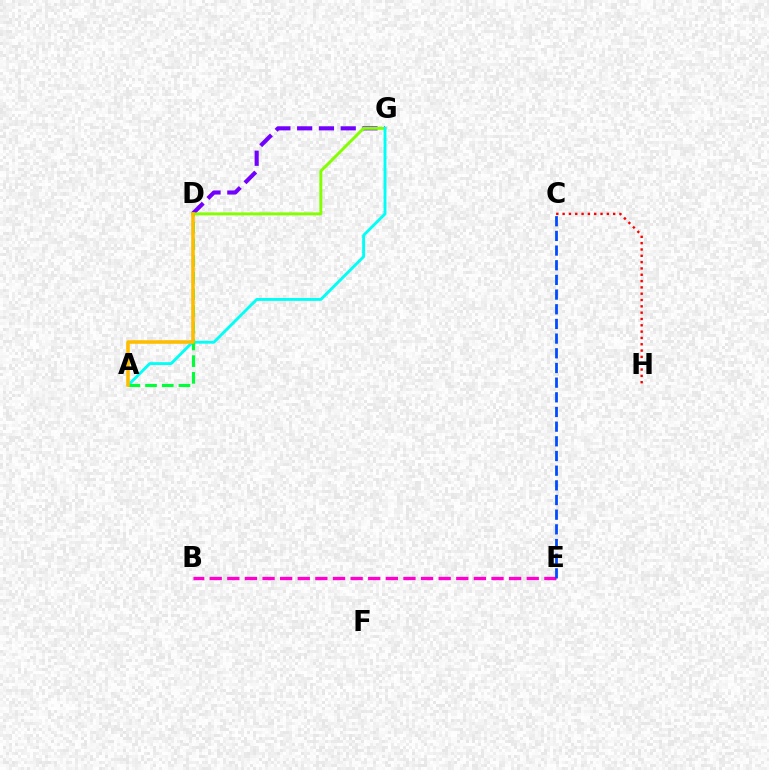{('D', 'G'): [{'color': '#7200ff', 'line_style': 'dashed', 'thickness': 2.96}, {'color': '#84ff00', 'line_style': 'solid', 'thickness': 2.12}], ('B', 'E'): [{'color': '#ff00cf', 'line_style': 'dashed', 'thickness': 2.39}], ('C', 'E'): [{'color': '#004bff', 'line_style': 'dashed', 'thickness': 1.99}], ('A', 'G'): [{'color': '#00fff6', 'line_style': 'solid', 'thickness': 2.07}], ('C', 'H'): [{'color': '#ff0000', 'line_style': 'dotted', 'thickness': 1.72}], ('A', 'D'): [{'color': '#00ff39', 'line_style': 'dashed', 'thickness': 2.27}, {'color': '#ffbd00', 'line_style': 'solid', 'thickness': 2.58}]}